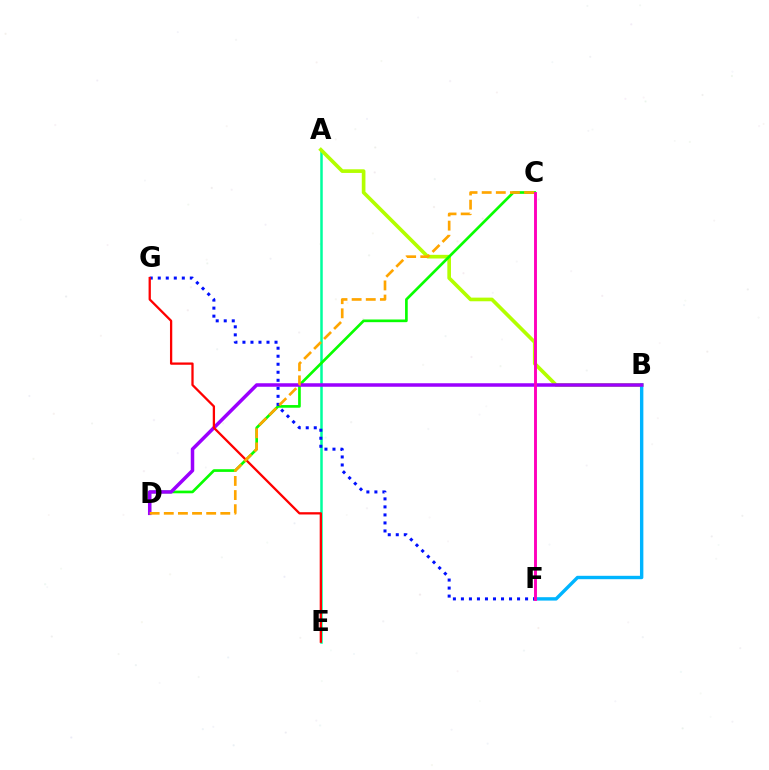{('A', 'E'): [{'color': '#00ff9d', 'line_style': 'solid', 'thickness': 1.8}], ('A', 'B'): [{'color': '#b3ff00', 'line_style': 'solid', 'thickness': 2.63}], ('C', 'D'): [{'color': '#08ff00', 'line_style': 'solid', 'thickness': 1.93}, {'color': '#ffa500', 'line_style': 'dashed', 'thickness': 1.92}], ('B', 'F'): [{'color': '#00b5ff', 'line_style': 'solid', 'thickness': 2.45}], ('F', 'G'): [{'color': '#0010ff', 'line_style': 'dotted', 'thickness': 2.18}], ('B', 'D'): [{'color': '#9b00ff', 'line_style': 'solid', 'thickness': 2.53}], ('E', 'G'): [{'color': '#ff0000', 'line_style': 'solid', 'thickness': 1.64}], ('C', 'F'): [{'color': '#ff00bd', 'line_style': 'solid', 'thickness': 2.1}]}